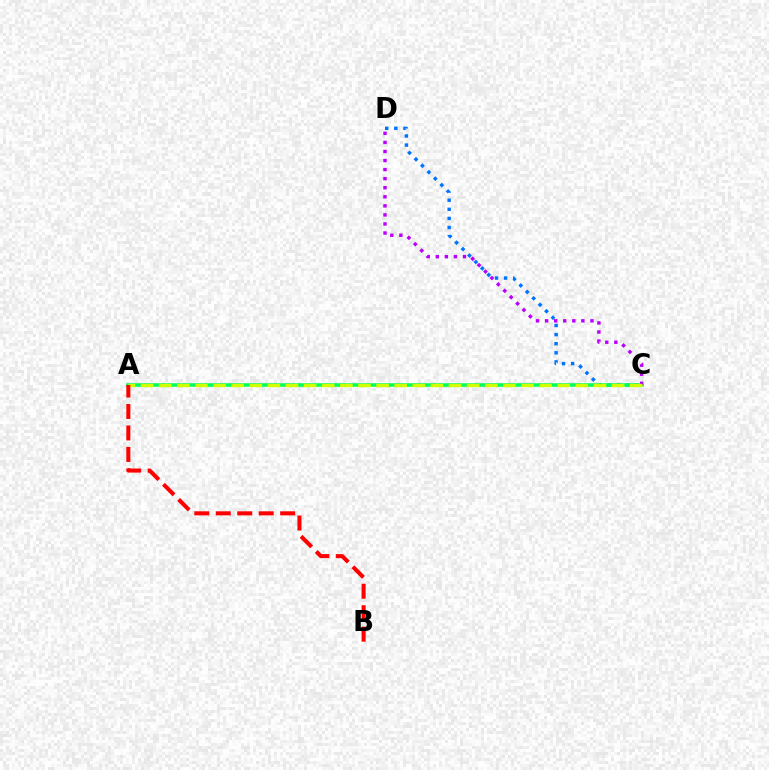{('C', 'D'): [{'color': '#0074ff', 'line_style': 'dotted', 'thickness': 2.47}, {'color': '#b900ff', 'line_style': 'dotted', 'thickness': 2.46}], ('A', 'C'): [{'color': '#00ff5c', 'line_style': 'solid', 'thickness': 2.56}, {'color': '#d1ff00', 'line_style': 'dashed', 'thickness': 2.46}], ('A', 'B'): [{'color': '#ff0000', 'line_style': 'dashed', 'thickness': 2.92}]}